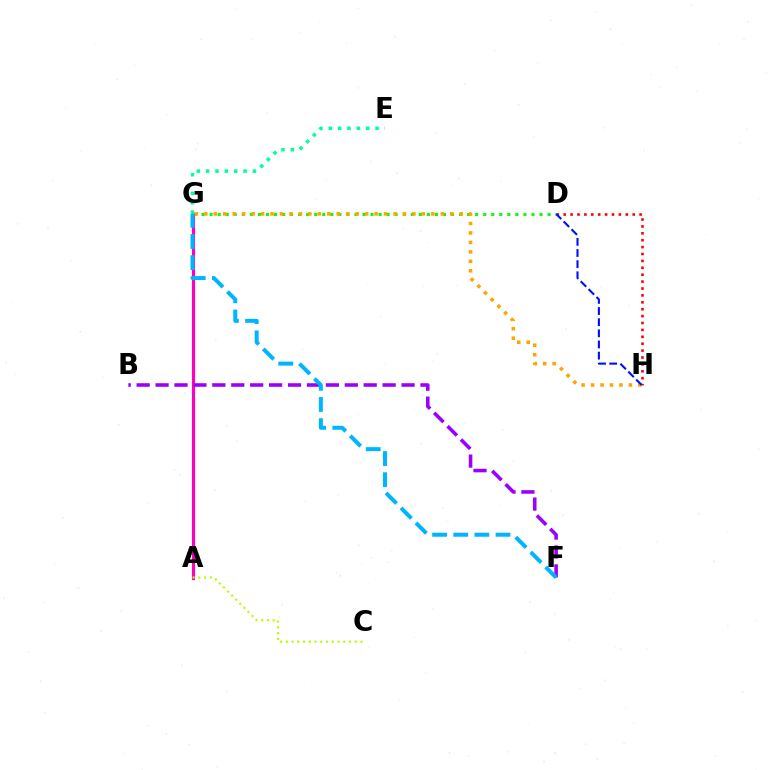{('D', 'H'): [{'color': '#ff0000', 'line_style': 'dotted', 'thickness': 1.87}, {'color': '#0010ff', 'line_style': 'dashed', 'thickness': 1.51}], ('D', 'G'): [{'color': '#08ff00', 'line_style': 'dotted', 'thickness': 2.19}], ('A', 'G'): [{'color': '#ff00bd', 'line_style': 'solid', 'thickness': 2.25}], ('B', 'F'): [{'color': '#9b00ff', 'line_style': 'dashed', 'thickness': 2.57}], ('F', 'G'): [{'color': '#00b5ff', 'line_style': 'dashed', 'thickness': 2.87}], ('A', 'C'): [{'color': '#b3ff00', 'line_style': 'dotted', 'thickness': 1.56}], ('G', 'H'): [{'color': '#ffa500', 'line_style': 'dotted', 'thickness': 2.57}], ('E', 'G'): [{'color': '#00ff9d', 'line_style': 'dotted', 'thickness': 2.54}]}